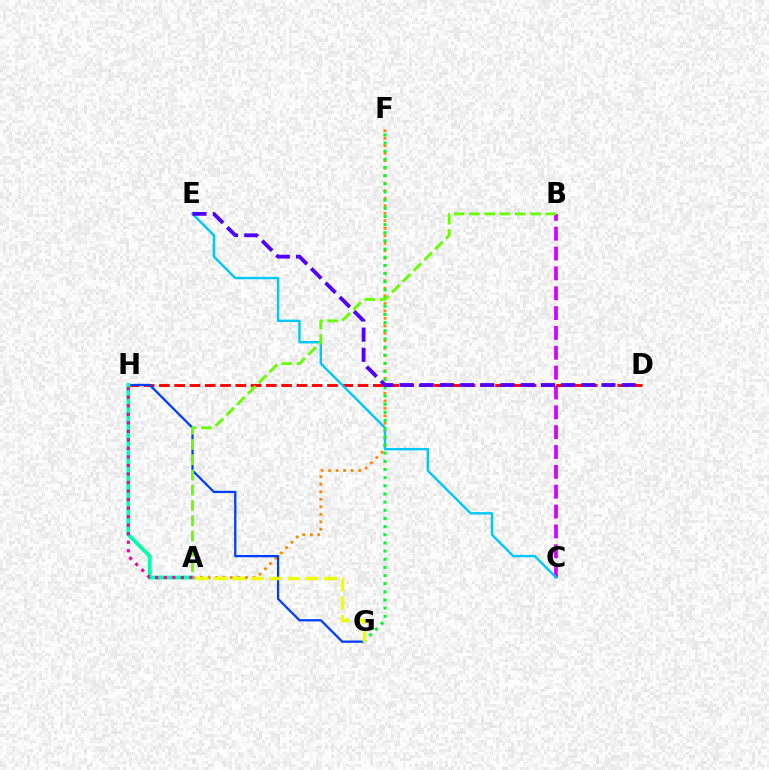{('A', 'F'): [{'color': '#ff8800', 'line_style': 'dotted', 'thickness': 2.04}], ('B', 'C'): [{'color': '#d600ff', 'line_style': 'dashed', 'thickness': 2.7}], ('D', 'H'): [{'color': '#ff0000', 'line_style': 'dashed', 'thickness': 2.08}], ('C', 'E'): [{'color': '#00c7ff', 'line_style': 'solid', 'thickness': 1.72}], ('G', 'H'): [{'color': '#003fff', 'line_style': 'solid', 'thickness': 1.64}], ('F', 'G'): [{'color': '#00ff27', 'line_style': 'dotted', 'thickness': 2.22}], ('A', 'H'): [{'color': '#00ffaf', 'line_style': 'solid', 'thickness': 2.72}, {'color': '#ff00a0', 'line_style': 'dotted', 'thickness': 2.32}], ('D', 'E'): [{'color': '#4f00ff', 'line_style': 'dashed', 'thickness': 2.74}], ('A', 'B'): [{'color': '#66ff00', 'line_style': 'dashed', 'thickness': 2.07}], ('A', 'G'): [{'color': '#eeff00', 'line_style': 'dashed', 'thickness': 2.49}]}